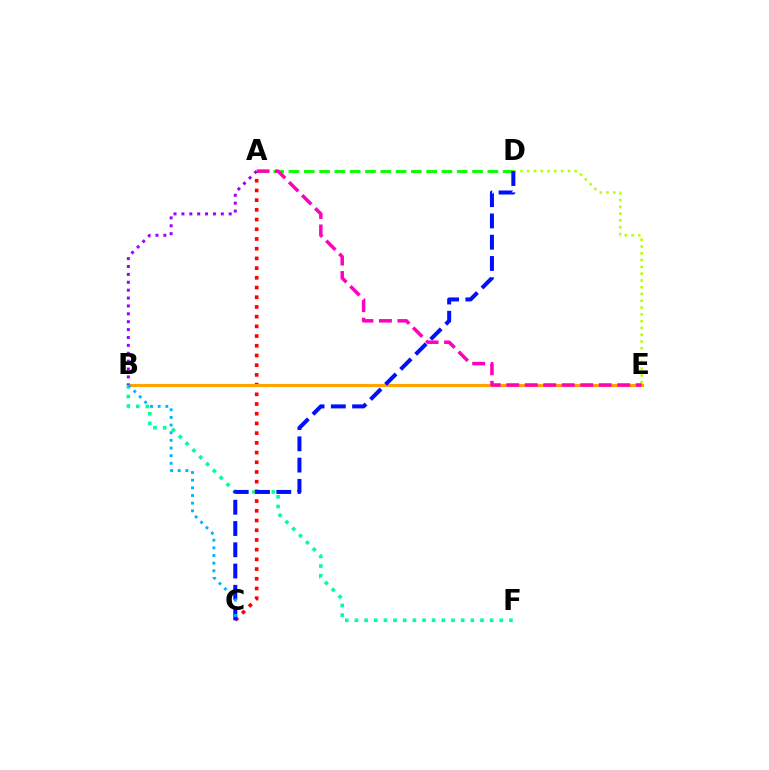{('D', 'E'): [{'color': '#b3ff00', 'line_style': 'dotted', 'thickness': 1.84}], ('B', 'F'): [{'color': '#00ff9d', 'line_style': 'dotted', 'thickness': 2.62}], ('A', 'D'): [{'color': '#08ff00', 'line_style': 'dashed', 'thickness': 2.08}], ('A', 'C'): [{'color': '#ff0000', 'line_style': 'dotted', 'thickness': 2.64}], ('B', 'E'): [{'color': '#ffa500', 'line_style': 'solid', 'thickness': 2.24}], ('A', 'B'): [{'color': '#9b00ff', 'line_style': 'dotted', 'thickness': 2.14}], ('C', 'D'): [{'color': '#0010ff', 'line_style': 'dashed', 'thickness': 2.89}], ('A', 'E'): [{'color': '#ff00bd', 'line_style': 'dashed', 'thickness': 2.51}], ('B', 'C'): [{'color': '#00b5ff', 'line_style': 'dotted', 'thickness': 2.08}]}